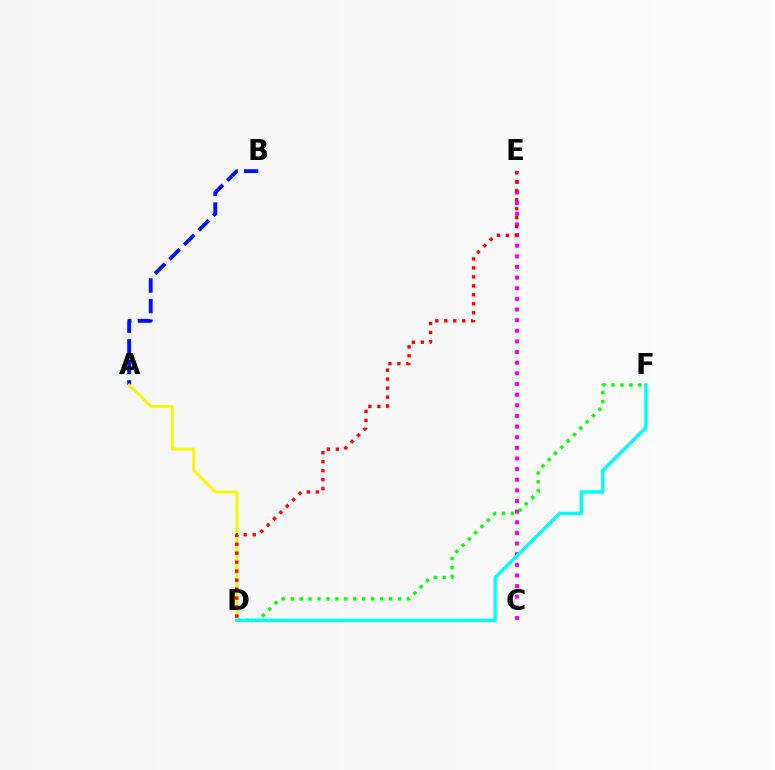{('C', 'E'): [{'color': '#ee00ff', 'line_style': 'dotted', 'thickness': 2.89}], ('D', 'F'): [{'color': '#08ff00', 'line_style': 'dotted', 'thickness': 2.43}, {'color': '#00fff6', 'line_style': 'solid', 'thickness': 2.44}], ('A', 'B'): [{'color': '#0010ff', 'line_style': 'dashed', 'thickness': 2.79}], ('A', 'D'): [{'color': '#fcf500', 'line_style': 'solid', 'thickness': 2.1}], ('D', 'E'): [{'color': '#ff0000', 'line_style': 'dotted', 'thickness': 2.44}]}